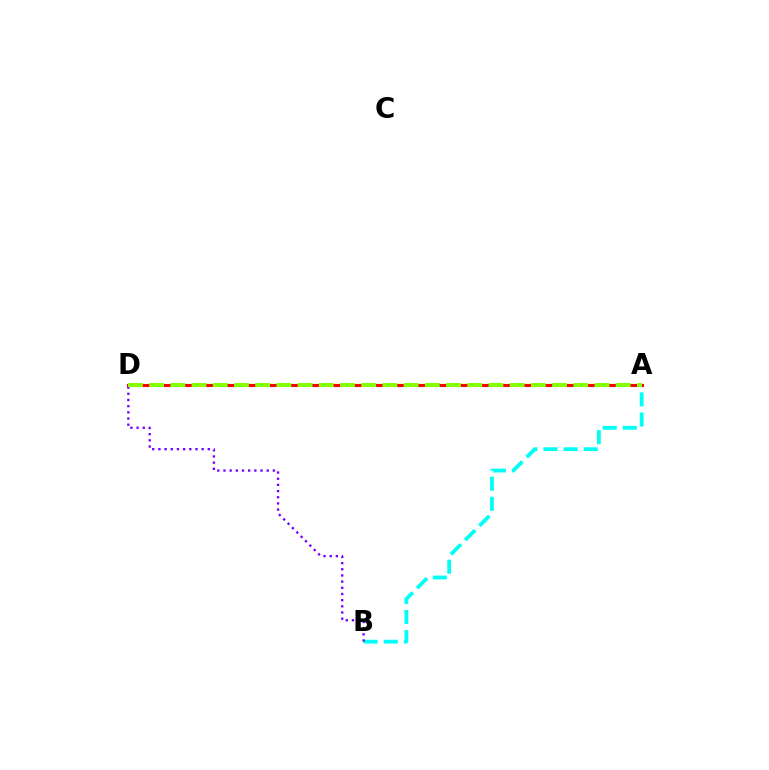{('A', 'B'): [{'color': '#00fff6', 'line_style': 'dashed', 'thickness': 2.74}], ('A', 'D'): [{'color': '#ff0000', 'line_style': 'solid', 'thickness': 2.2}, {'color': '#84ff00', 'line_style': 'dashed', 'thickness': 2.88}], ('B', 'D'): [{'color': '#7200ff', 'line_style': 'dotted', 'thickness': 1.68}]}